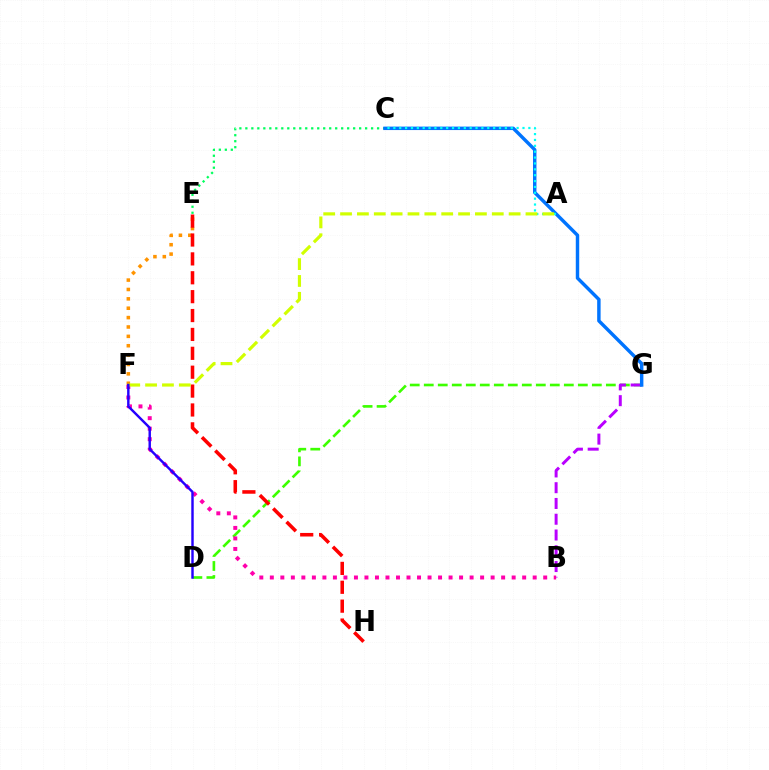{('C', 'E'): [{'color': '#00ff5c', 'line_style': 'dotted', 'thickness': 1.63}], ('D', 'G'): [{'color': '#3dff00', 'line_style': 'dashed', 'thickness': 1.9}], ('B', 'G'): [{'color': '#b900ff', 'line_style': 'dashed', 'thickness': 2.14}], ('E', 'F'): [{'color': '#ff9400', 'line_style': 'dotted', 'thickness': 2.55}], ('C', 'G'): [{'color': '#0074ff', 'line_style': 'solid', 'thickness': 2.48}], ('A', 'C'): [{'color': '#00fff6', 'line_style': 'dotted', 'thickness': 1.59}], ('B', 'F'): [{'color': '#ff00ac', 'line_style': 'dotted', 'thickness': 2.86}], ('E', 'H'): [{'color': '#ff0000', 'line_style': 'dashed', 'thickness': 2.57}], ('A', 'F'): [{'color': '#d1ff00', 'line_style': 'dashed', 'thickness': 2.29}], ('D', 'F'): [{'color': '#2500ff', 'line_style': 'solid', 'thickness': 1.75}]}